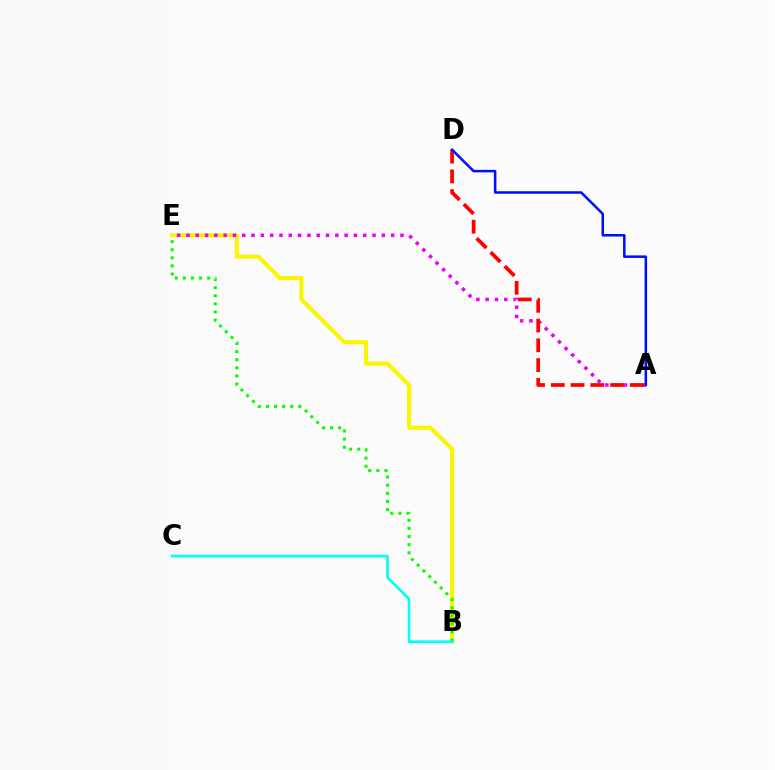{('B', 'E'): [{'color': '#fcf500', 'line_style': 'solid', 'thickness': 2.96}, {'color': '#08ff00', 'line_style': 'dotted', 'thickness': 2.2}], ('A', 'E'): [{'color': '#ee00ff', 'line_style': 'dotted', 'thickness': 2.53}], ('A', 'D'): [{'color': '#ff0000', 'line_style': 'dashed', 'thickness': 2.68}, {'color': '#0010ff', 'line_style': 'solid', 'thickness': 1.82}], ('B', 'C'): [{'color': '#00fff6', 'line_style': 'solid', 'thickness': 1.9}]}